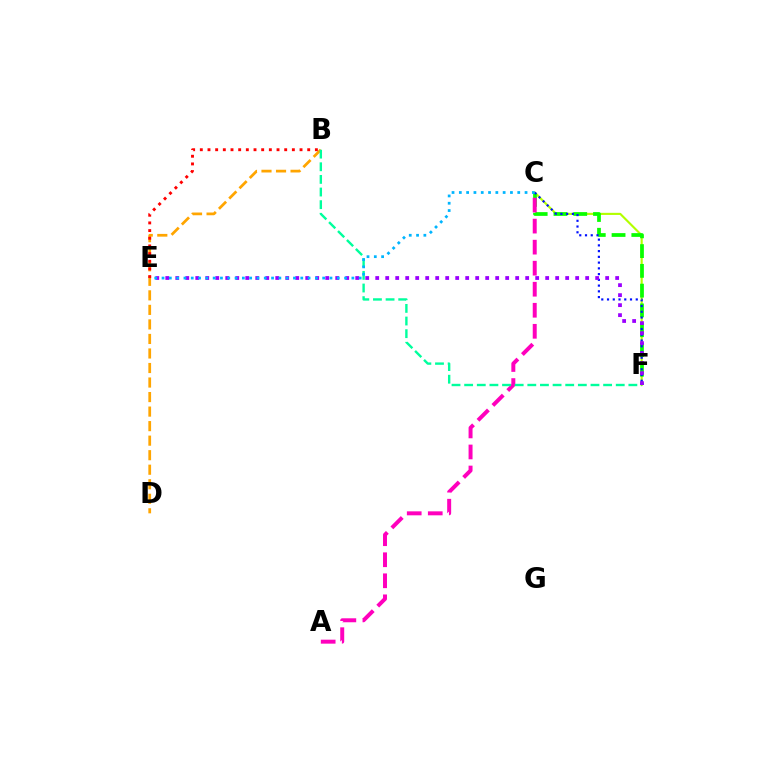{('C', 'F'): [{'color': '#b3ff00', 'line_style': 'solid', 'thickness': 1.53}, {'color': '#08ff00', 'line_style': 'dashed', 'thickness': 2.69}, {'color': '#0010ff', 'line_style': 'dotted', 'thickness': 1.56}], ('B', 'D'): [{'color': '#ffa500', 'line_style': 'dashed', 'thickness': 1.97}], ('B', 'E'): [{'color': '#ff0000', 'line_style': 'dotted', 'thickness': 2.08}], ('A', 'C'): [{'color': '#ff00bd', 'line_style': 'dashed', 'thickness': 2.86}], ('B', 'F'): [{'color': '#00ff9d', 'line_style': 'dashed', 'thickness': 1.72}], ('E', 'F'): [{'color': '#9b00ff', 'line_style': 'dotted', 'thickness': 2.72}], ('C', 'E'): [{'color': '#00b5ff', 'line_style': 'dotted', 'thickness': 1.98}]}